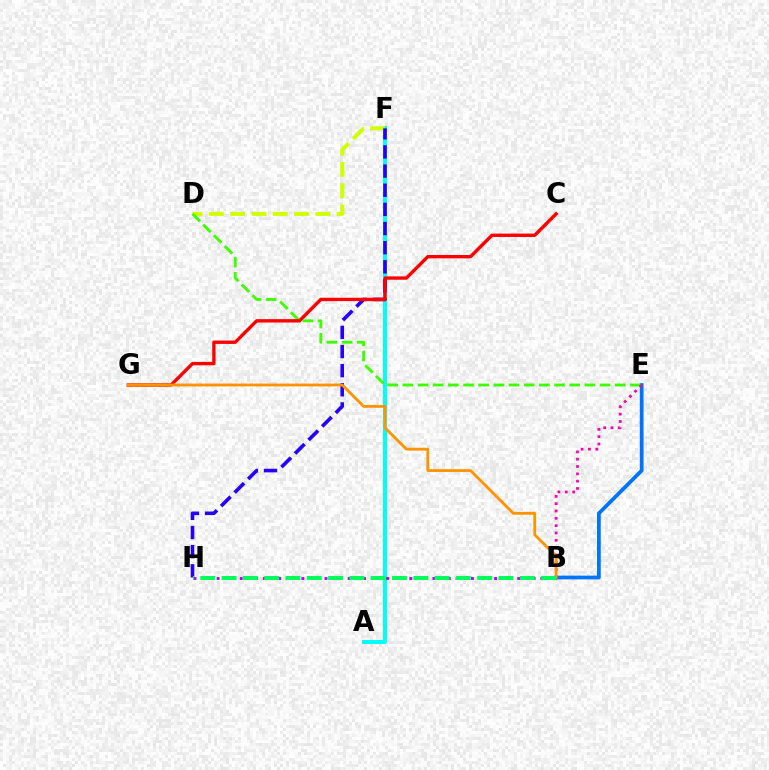{('A', 'F'): [{'color': '#00fff6', 'line_style': 'solid', 'thickness': 2.87}], ('D', 'F'): [{'color': '#d1ff00', 'line_style': 'dashed', 'thickness': 2.89}], ('F', 'H'): [{'color': '#2500ff', 'line_style': 'dashed', 'thickness': 2.6}], ('B', 'E'): [{'color': '#0074ff', 'line_style': 'solid', 'thickness': 2.7}, {'color': '#ff00ac', 'line_style': 'dotted', 'thickness': 1.99}], ('D', 'E'): [{'color': '#3dff00', 'line_style': 'dashed', 'thickness': 2.06}], ('B', 'H'): [{'color': '#b900ff', 'line_style': 'dotted', 'thickness': 2.09}, {'color': '#00ff5c', 'line_style': 'dashed', 'thickness': 2.89}], ('C', 'G'): [{'color': '#ff0000', 'line_style': 'solid', 'thickness': 2.42}], ('B', 'G'): [{'color': '#ff9400', 'line_style': 'solid', 'thickness': 2.03}]}